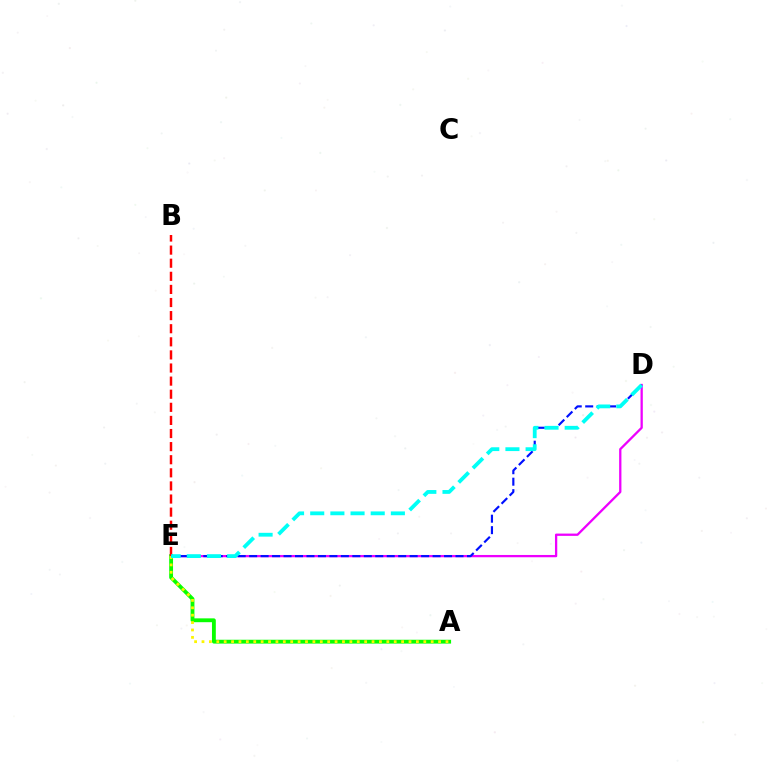{('D', 'E'): [{'color': '#ee00ff', 'line_style': 'solid', 'thickness': 1.65}, {'color': '#0010ff', 'line_style': 'dashed', 'thickness': 1.56}, {'color': '#00fff6', 'line_style': 'dashed', 'thickness': 2.74}], ('A', 'E'): [{'color': '#08ff00', 'line_style': 'solid', 'thickness': 2.76}, {'color': '#fcf500', 'line_style': 'dotted', 'thickness': 2.01}], ('B', 'E'): [{'color': '#ff0000', 'line_style': 'dashed', 'thickness': 1.78}]}